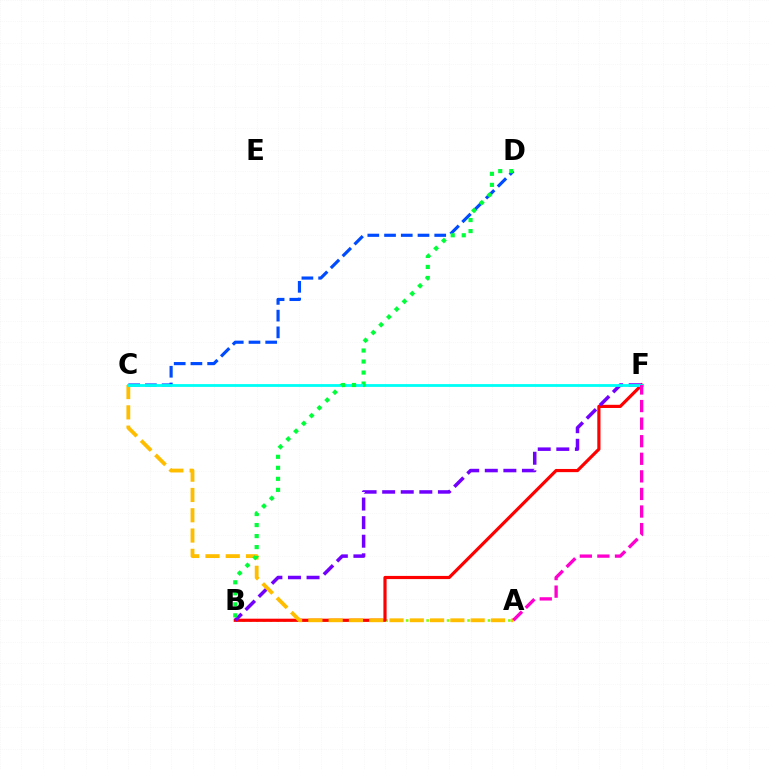{('A', 'B'): [{'color': '#84ff00', 'line_style': 'dotted', 'thickness': 1.85}], ('B', 'F'): [{'color': '#ff0000', 'line_style': 'solid', 'thickness': 2.29}, {'color': '#7200ff', 'line_style': 'dashed', 'thickness': 2.52}], ('C', 'D'): [{'color': '#004bff', 'line_style': 'dashed', 'thickness': 2.27}], ('A', 'C'): [{'color': '#ffbd00', 'line_style': 'dashed', 'thickness': 2.76}], ('C', 'F'): [{'color': '#00fff6', 'line_style': 'solid', 'thickness': 2.02}], ('A', 'F'): [{'color': '#ff00cf', 'line_style': 'dashed', 'thickness': 2.39}], ('B', 'D'): [{'color': '#00ff39', 'line_style': 'dotted', 'thickness': 2.99}]}